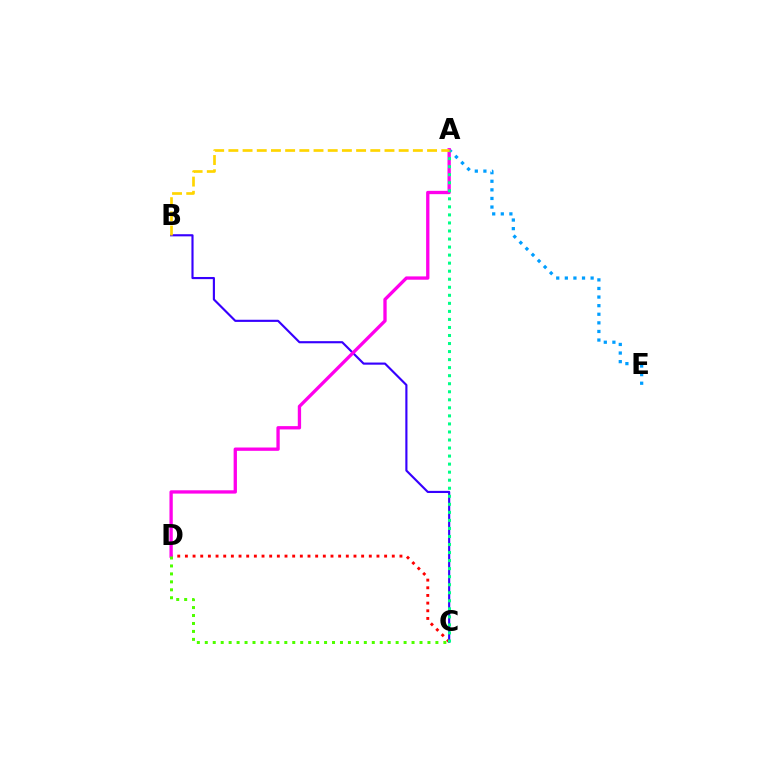{('C', 'D'): [{'color': '#ff0000', 'line_style': 'dotted', 'thickness': 2.08}, {'color': '#4fff00', 'line_style': 'dotted', 'thickness': 2.16}], ('A', 'E'): [{'color': '#009eff', 'line_style': 'dotted', 'thickness': 2.34}], ('B', 'C'): [{'color': '#3700ff', 'line_style': 'solid', 'thickness': 1.54}], ('A', 'D'): [{'color': '#ff00ed', 'line_style': 'solid', 'thickness': 2.39}], ('A', 'C'): [{'color': '#00ff86', 'line_style': 'dotted', 'thickness': 2.18}], ('A', 'B'): [{'color': '#ffd500', 'line_style': 'dashed', 'thickness': 1.93}]}